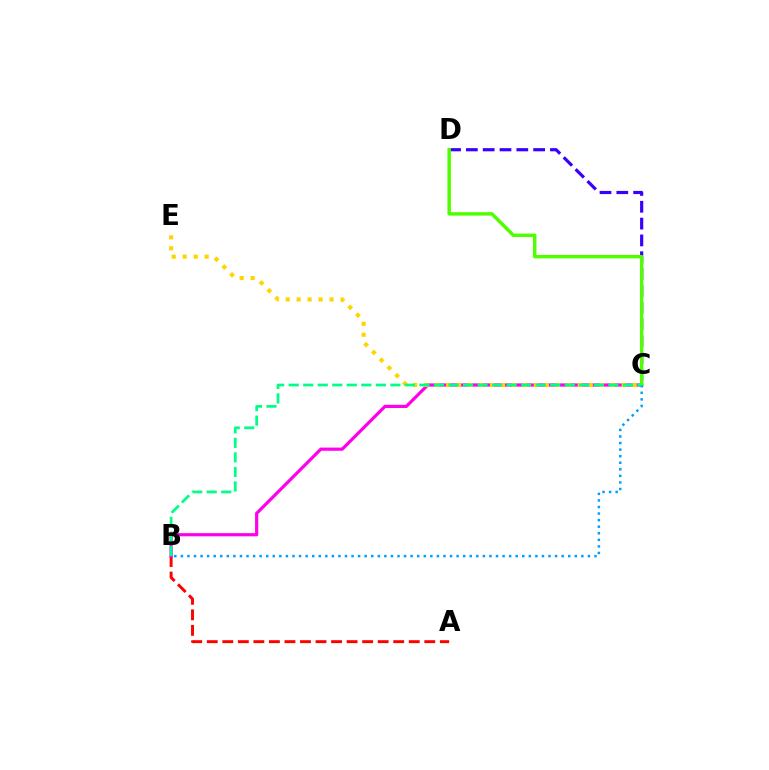{('C', 'D'): [{'color': '#3700ff', 'line_style': 'dashed', 'thickness': 2.28}, {'color': '#4fff00', 'line_style': 'solid', 'thickness': 2.48}], ('A', 'B'): [{'color': '#ff0000', 'line_style': 'dashed', 'thickness': 2.11}], ('B', 'C'): [{'color': '#ff00ed', 'line_style': 'solid', 'thickness': 2.31}, {'color': '#009eff', 'line_style': 'dotted', 'thickness': 1.78}, {'color': '#00ff86', 'line_style': 'dashed', 'thickness': 1.97}], ('C', 'E'): [{'color': '#ffd500', 'line_style': 'dotted', 'thickness': 2.98}]}